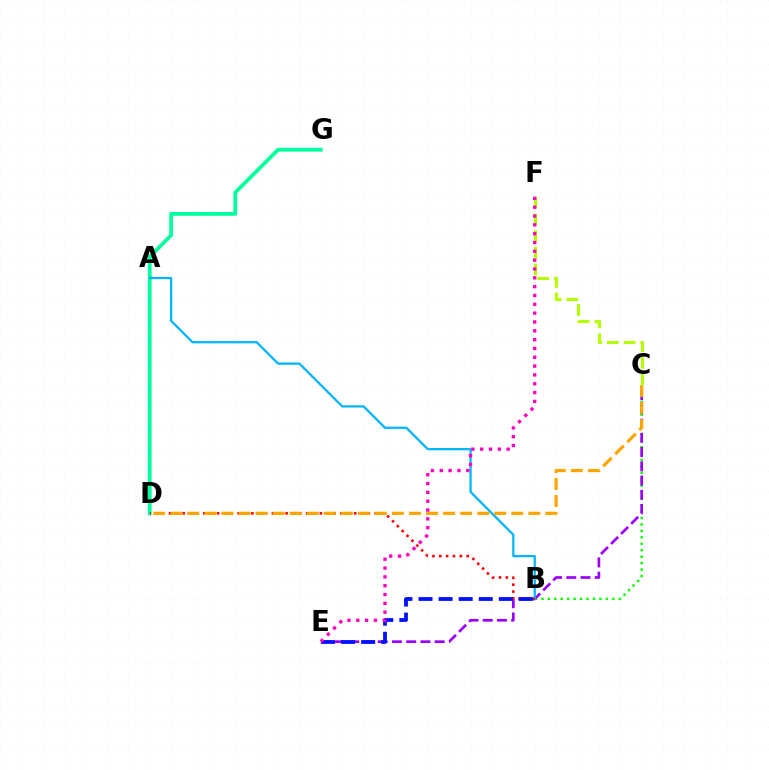{('B', 'C'): [{'color': '#08ff00', 'line_style': 'dotted', 'thickness': 1.75}], ('C', 'E'): [{'color': '#9b00ff', 'line_style': 'dashed', 'thickness': 1.93}], ('D', 'G'): [{'color': '#00ff9d', 'line_style': 'solid', 'thickness': 2.72}], ('A', 'B'): [{'color': '#00b5ff', 'line_style': 'solid', 'thickness': 1.63}], ('B', 'D'): [{'color': '#ff0000', 'line_style': 'dotted', 'thickness': 1.86}], ('B', 'E'): [{'color': '#0010ff', 'line_style': 'dashed', 'thickness': 2.73}], ('C', 'D'): [{'color': '#ffa500', 'line_style': 'dashed', 'thickness': 2.32}], ('C', 'F'): [{'color': '#b3ff00', 'line_style': 'dashed', 'thickness': 2.27}], ('E', 'F'): [{'color': '#ff00bd', 'line_style': 'dotted', 'thickness': 2.4}]}